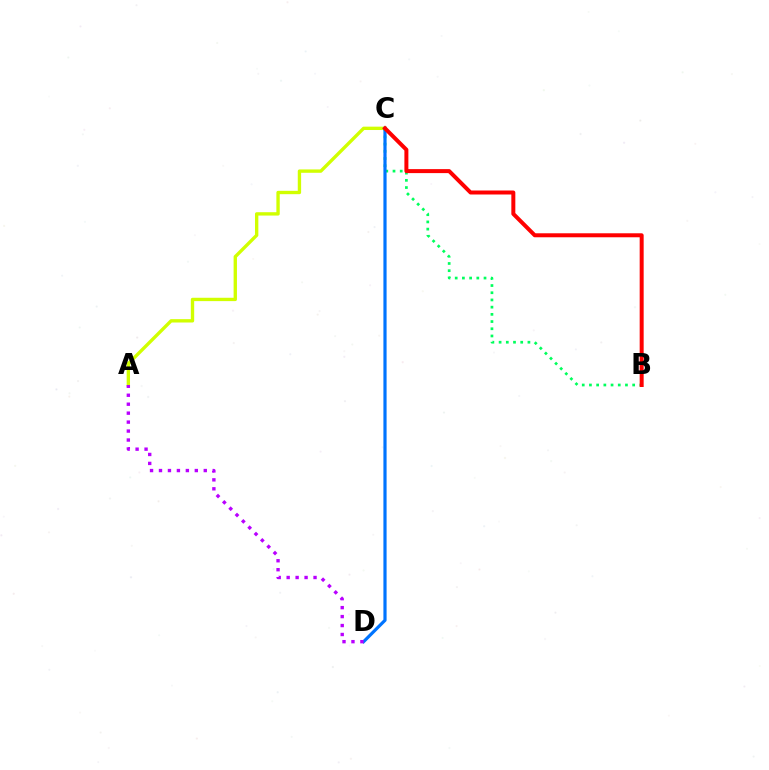{('A', 'C'): [{'color': '#d1ff00', 'line_style': 'solid', 'thickness': 2.42}], ('B', 'C'): [{'color': '#00ff5c', 'line_style': 'dotted', 'thickness': 1.96}, {'color': '#ff0000', 'line_style': 'solid', 'thickness': 2.87}], ('C', 'D'): [{'color': '#0074ff', 'line_style': 'solid', 'thickness': 2.3}], ('A', 'D'): [{'color': '#b900ff', 'line_style': 'dotted', 'thickness': 2.43}]}